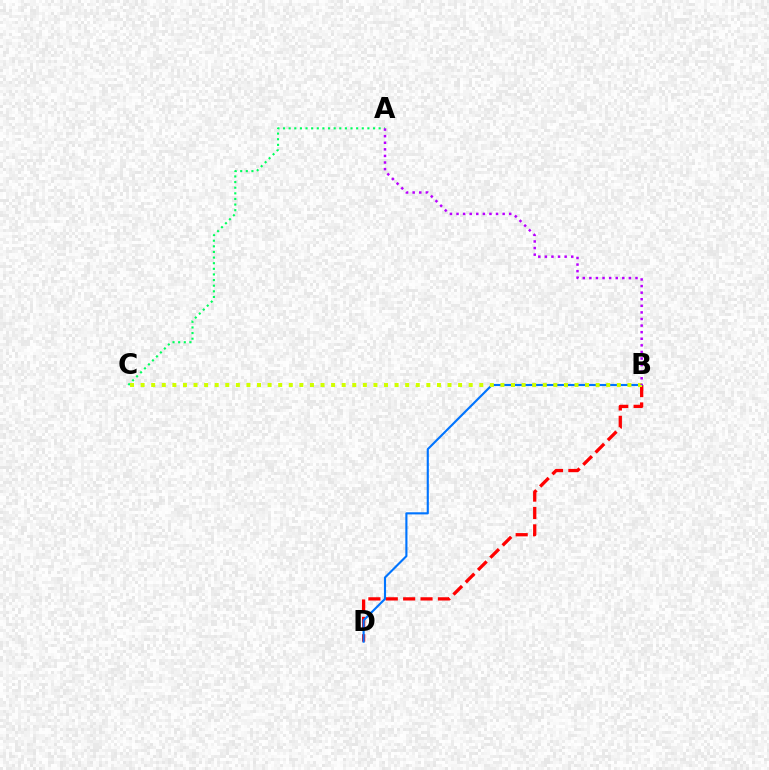{('B', 'D'): [{'color': '#ff0000', 'line_style': 'dashed', 'thickness': 2.36}, {'color': '#0074ff', 'line_style': 'solid', 'thickness': 1.53}], ('A', 'C'): [{'color': '#00ff5c', 'line_style': 'dotted', 'thickness': 1.53}], ('B', 'C'): [{'color': '#d1ff00', 'line_style': 'dotted', 'thickness': 2.88}], ('A', 'B'): [{'color': '#b900ff', 'line_style': 'dotted', 'thickness': 1.79}]}